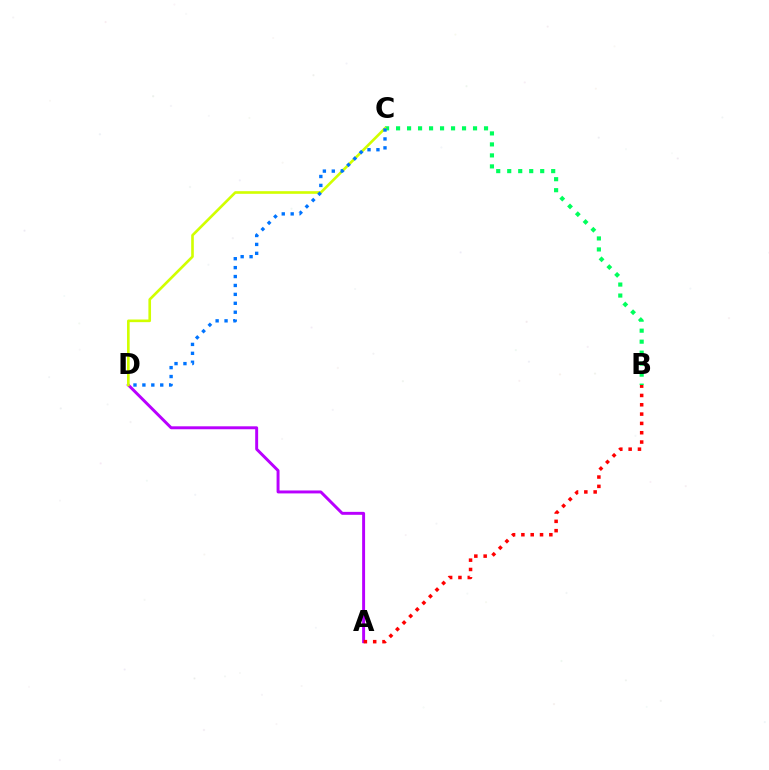{('A', 'D'): [{'color': '#b900ff', 'line_style': 'solid', 'thickness': 2.12}], ('B', 'C'): [{'color': '#00ff5c', 'line_style': 'dotted', 'thickness': 2.99}], ('C', 'D'): [{'color': '#d1ff00', 'line_style': 'solid', 'thickness': 1.9}, {'color': '#0074ff', 'line_style': 'dotted', 'thickness': 2.42}], ('A', 'B'): [{'color': '#ff0000', 'line_style': 'dotted', 'thickness': 2.53}]}